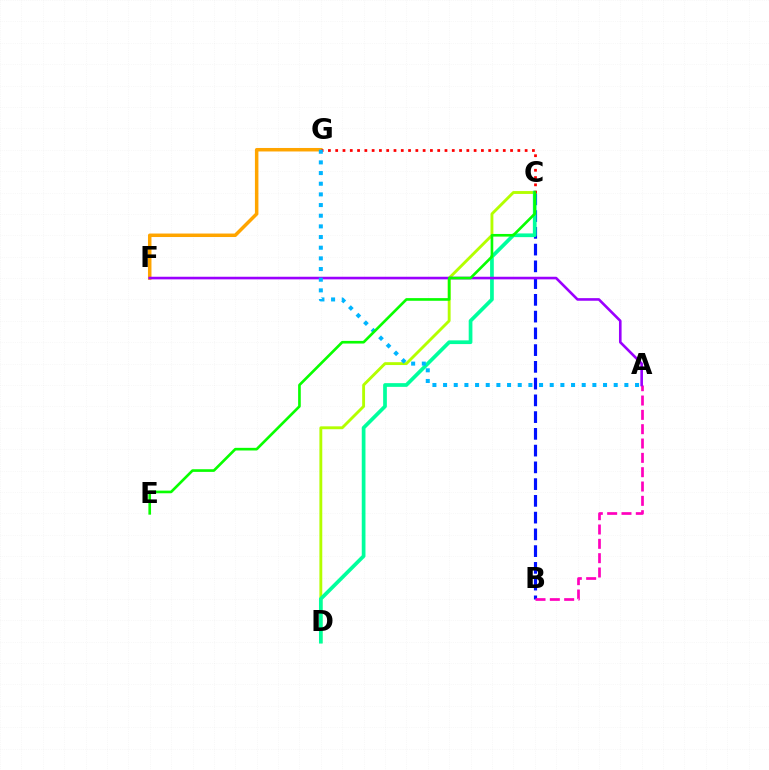{('B', 'C'): [{'color': '#0010ff', 'line_style': 'dashed', 'thickness': 2.28}], ('C', 'D'): [{'color': '#b3ff00', 'line_style': 'solid', 'thickness': 2.07}, {'color': '#00ff9d', 'line_style': 'solid', 'thickness': 2.67}], ('A', 'B'): [{'color': '#ff00bd', 'line_style': 'dashed', 'thickness': 1.95}], ('F', 'G'): [{'color': '#ffa500', 'line_style': 'solid', 'thickness': 2.52}], ('A', 'F'): [{'color': '#9b00ff', 'line_style': 'solid', 'thickness': 1.88}], ('C', 'G'): [{'color': '#ff0000', 'line_style': 'dotted', 'thickness': 1.98}], ('A', 'G'): [{'color': '#00b5ff', 'line_style': 'dotted', 'thickness': 2.9}], ('C', 'E'): [{'color': '#08ff00', 'line_style': 'solid', 'thickness': 1.91}]}